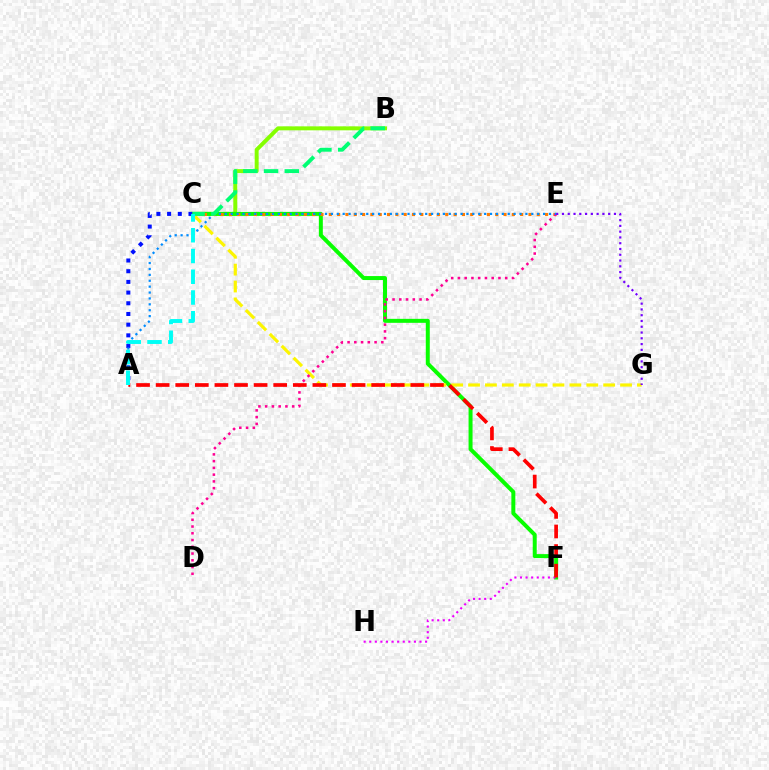{('B', 'C'): [{'color': '#84ff00', 'line_style': 'solid', 'thickness': 2.86}, {'color': '#00ff74', 'line_style': 'dashed', 'thickness': 2.82}], ('C', 'F'): [{'color': '#08ff00', 'line_style': 'solid', 'thickness': 2.87}], ('C', 'E'): [{'color': '#ff7c00', 'line_style': 'dotted', 'thickness': 2.26}], ('A', 'C'): [{'color': '#0010ff', 'line_style': 'dotted', 'thickness': 2.91}, {'color': '#00fff6', 'line_style': 'dashed', 'thickness': 2.82}], ('C', 'G'): [{'color': '#fcf500', 'line_style': 'dashed', 'thickness': 2.29}], ('D', 'E'): [{'color': '#ff0094', 'line_style': 'dotted', 'thickness': 1.83}], ('A', 'E'): [{'color': '#008cff', 'line_style': 'dotted', 'thickness': 1.6}], ('F', 'H'): [{'color': '#ee00ff', 'line_style': 'dotted', 'thickness': 1.52}], ('A', 'F'): [{'color': '#ff0000', 'line_style': 'dashed', 'thickness': 2.66}], ('E', 'G'): [{'color': '#7200ff', 'line_style': 'dotted', 'thickness': 1.57}]}